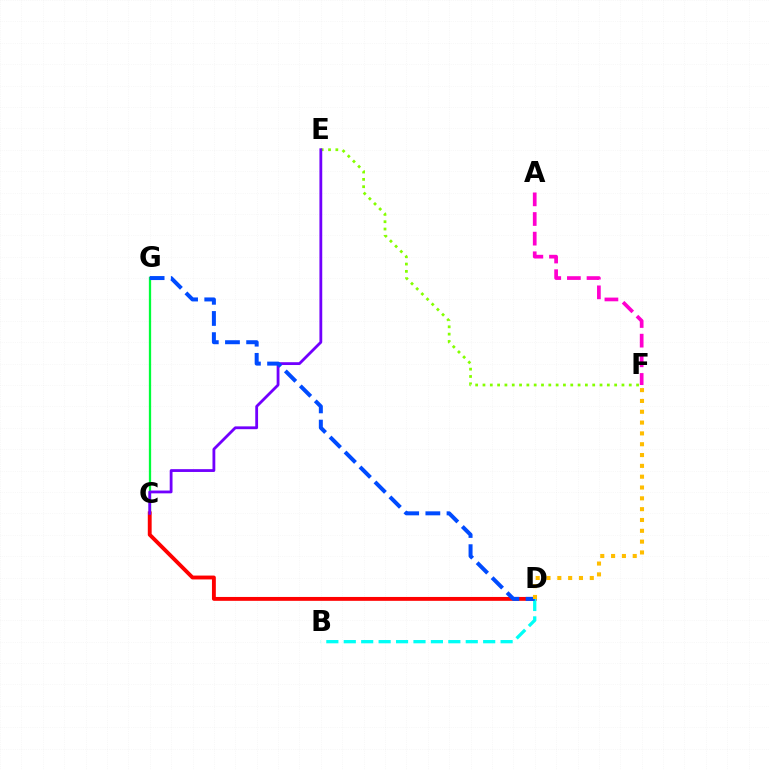{('C', 'G'): [{'color': '#00ff39', 'line_style': 'solid', 'thickness': 1.64}], ('C', 'D'): [{'color': '#ff0000', 'line_style': 'solid', 'thickness': 2.79}], ('B', 'D'): [{'color': '#00fff6', 'line_style': 'dashed', 'thickness': 2.37}], ('E', 'F'): [{'color': '#84ff00', 'line_style': 'dotted', 'thickness': 1.99}], ('C', 'E'): [{'color': '#7200ff', 'line_style': 'solid', 'thickness': 2.02}], ('A', 'F'): [{'color': '#ff00cf', 'line_style': 'dashed', 'thickness': 2.67}], ('D', 'G'): [{'color': '#004bff', 'line_style': 'dashed', 'thickness': 2.88}], ('D', 'F'): [{'color': '#ffbd00', 'line_style': 'dotted', 'thickness': 2.94}]}